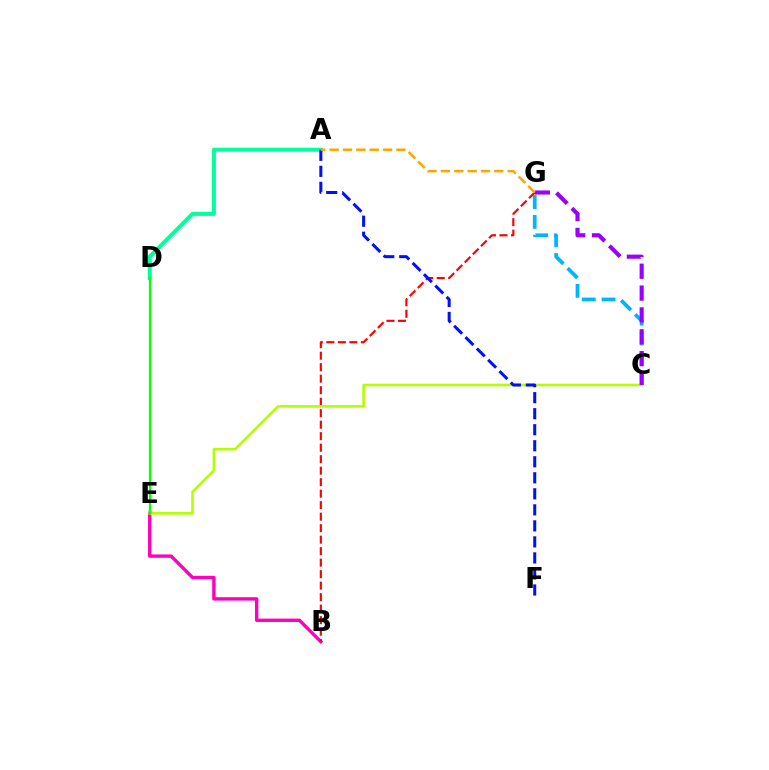{('B', 'E'): [{'color': '#ff00bd', 'line_style': 'solid', 'thickness': 2.44}], ('C', 'G'): [{'color': '#00b5ff', 'line_style': 'dashed', 'thickness': 2.7}, {'color': '#9b00ff', 'line_style': 'dashed', 'thickness': 2.97}], ('B', 'G'): [{'color': '#ff0000', 'line_style': 'dashed', 'thickness': 1.56}], ('C', 'E'): [{'color': '#b3ff00', 'line_style': 'solid', 'thickness': 1.89}], ('A', 'D'): [{'color': '#00ff9d', 'line_style': 'solid', 'thickness': 2.9}], ('D', 'E'): [{'color': '#08ff00', 'line_style': 'solid', 'thickness': 1.62}], ('A', 'F'): [{'color': '#0010ff', 'line_style': 'dashed', 'thickness': 2.18}], ('A', 'G'): [{'color': '#ffa500', 'line_style': 'dashed', 'thickness': 1.81}]}